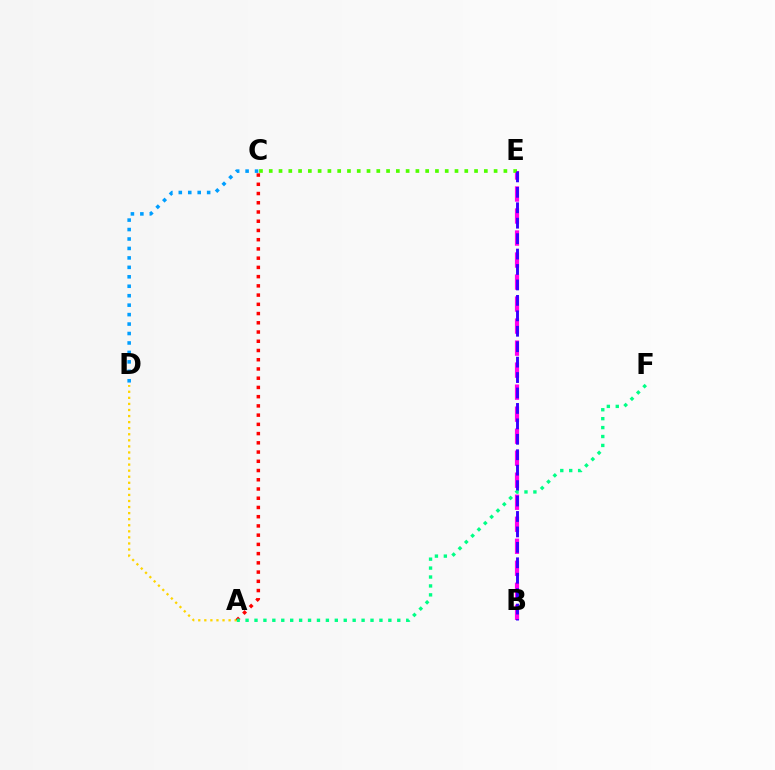{('B', 'E'): [{'color': '#ff00ed', 'line_style': 'dashed', 'thickness': 2.99}, {'color': '#3700ff', 'line_style': 'dashed', 'thickness': 2.1}], ('C', 'E'): [{'color': '#4fff00', 'line_style': 'dotted', 'thickness': 2.66}], ('A', 'D'): [{'color': '#ffd500', 'line_style': 'dotted', 'thickness': 1.65}], ('A', 'C'): [{'color': '#ff0000', 'line_style': 'dotted', 'thickness': 2.51}], ('C', 'D'): [{'color': '#009eff', 'line_style': 'dotted', 'thickness': 2.57}], ('A', 'F'): [{'color': '#00ff86', 'line_style': 'dotted', 'thickness': 2.42}]}